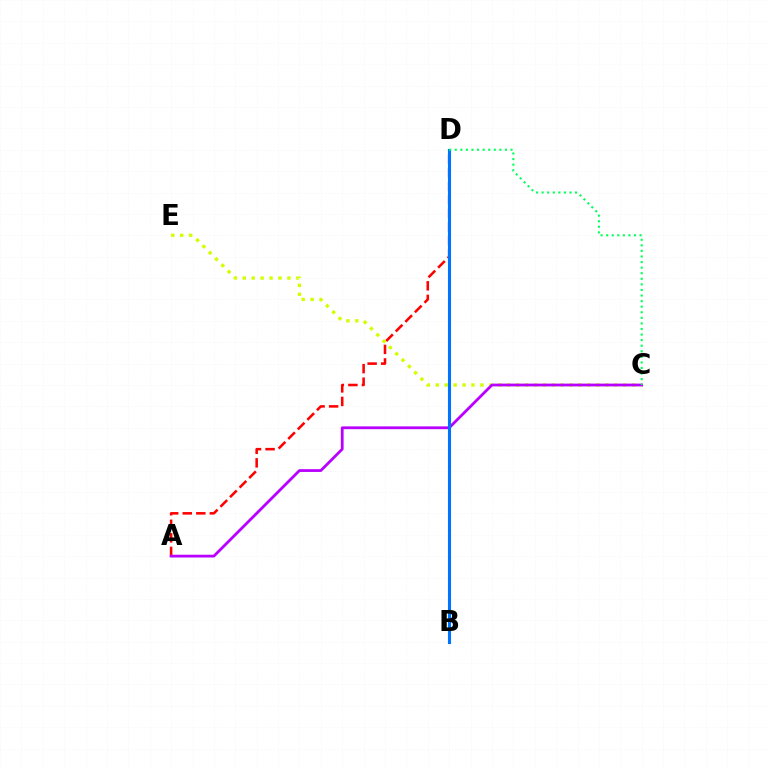{('A', 'D'): [{'color': '#ff0000', 'line_style': 'dashed', 'thickness': 1.84}], ('C', 'E'): [{'color': '#d1ff00', 'line_style': 'dotted', 'thickness': 2.42}], ('A', 'C'): [{'color': '#b900ff', 'line_style': 'solid', 'thickness': 2.01}], ('B', 'D'): [{'color': '#0074ff', 'line_style': 'solid', 'thickness': 2.24}], ('C', 'D'): [{'color': '#00ff5c', 'line_style': 'dotted', 'thickness': 1.51}]}